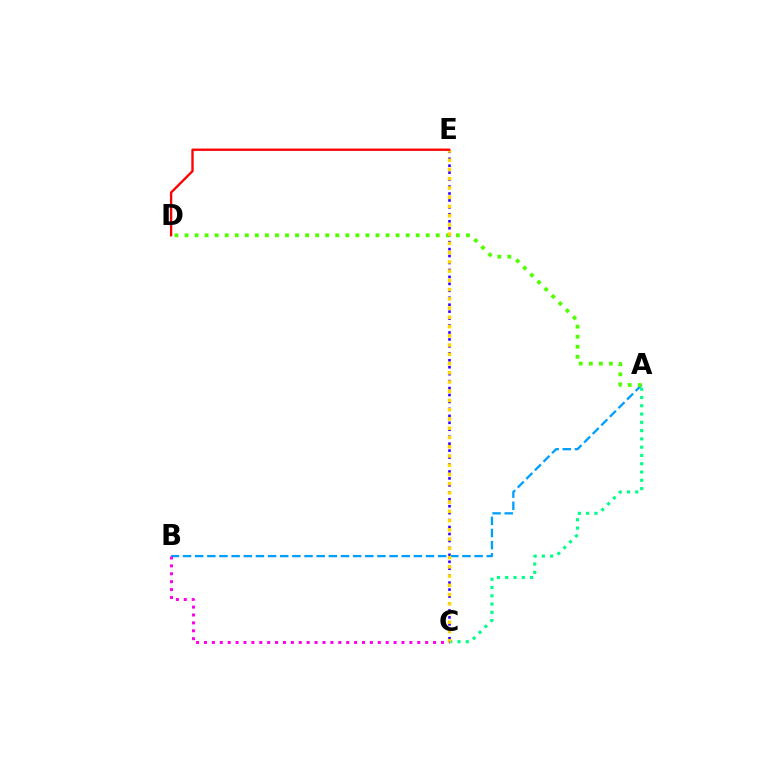{('A', 'C'): [{'color': '#00ff86', 'line_style': 'dotted', 'thickness': 2.25}], ('C', 'E'): [{'color': '#3700ff', 'line_style': 'dotted', 'thickness': 1.89}, {'color': '#ffd500', 'line_style': 'dotted', 'thickness': 2.51}], ('A', 'B'): [{'color': '#009eff', 'line_style': 'dashed', 'thickness': 1.65}], ('A', 'D'): [{'color': '#4fff00', 'line_style': 'dotted', 'thickness': 2.73}], ('B', 'C'): [{'color': '#ff00ed', 'line_style': 'dotted', 'thickness': 2.15}], ('D', 'E'): [{'color': '#ff0000', 'line_style': 'solid', 'thickness': 1.68}]}